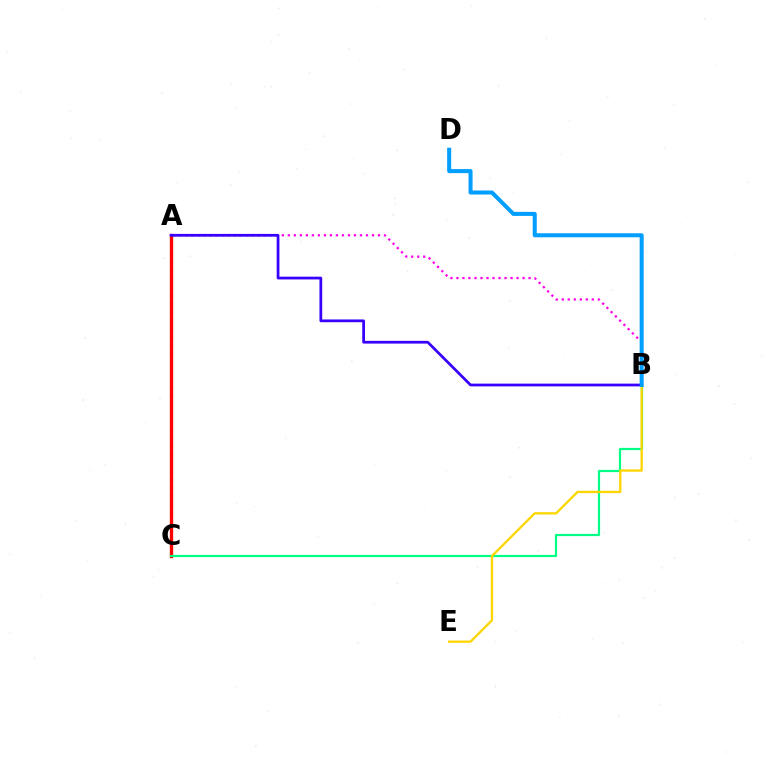{('A', 'C'): [{'color': '#4fff00', 'line_style': 'dotted', 'thickness': 2.27}, {'color': '#ff0000', 'line_style': 'solid', 'thickness': 2.39}], ('A', 'B'): [{'color': '#ff00ed', 'line_style': 'dotted', 'thickness': 1.63}, {'color': '#3700ff', 'line_style': 'solid', 'thickness': 1.98}], ('B', 'C'): [{'color': '#00ff86', 'line_style': 'solid', 'thickness': 1.6}], ('B', 'E'): [{'color': '#ffd500', 'line_style': 'solid', 'thickness': 1.65}], ('B', 'D'): [{'color': '#009eff', 'line_style': 'solid', 'thickness': 2.9}]}